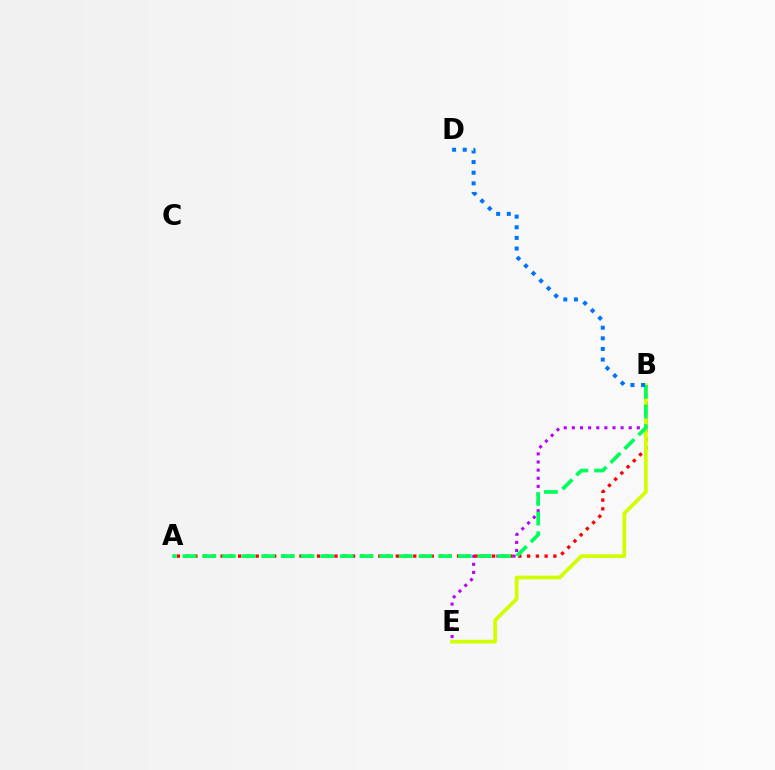{('B', 'E'): [{'color': '#b900ff', 'line_style': 'dotted', 'thickness': 2.21}, {'color': '#d1ff00', 'line_style': 'solid', 'thickness': 2.69}], ('A', 'B'): [{'color': '#ff0000', 'line_style': 'dotted', 'thickness': 2.38}, {'color': '#00ff5c', 'line_style': 'dashed', 'thickness': 2.67}], ('B', 'D'): [{'color': '#0074ff', 'line_style': 'dotted', 'thickness': 2.89}]}